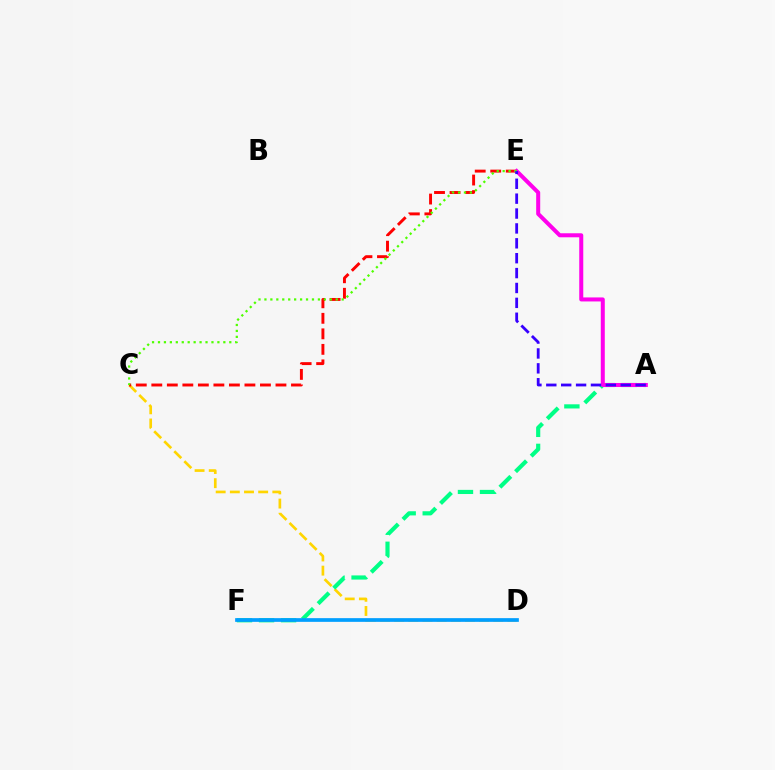{('C', 'D'): [{'color': '#ffd500', 'line_style': 'dashed', 'thickness': 1.92}], ('A', 'F'): [{'color': '#00ff86', 'line_style': 'dashed', 'thickness': 2.99}], ('D', 'F'): [{'color': '#009eff', 'line_style': 'solid', 'thickness': 2.67}], ('C', 'E'): [{'color': '#ff0000', 'line_style': 'dashed', 'thickness': 2.11}, {'color': '#4fff00', 'line_style': 'dotted', 'thickness': 1.61}], ('A', 'E'): [{'color': '#ff00ed', 'line_style': 'solid', 'thickness': 2.89}, {'color': '#3700ff', 'line_style': 'dashed', 'thickness': 2.02}]}